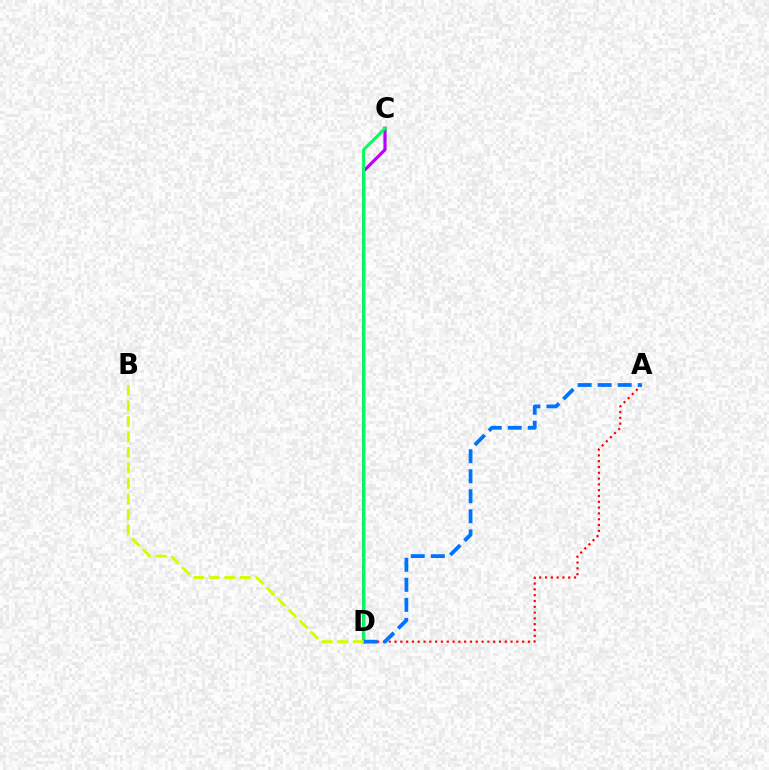{('A', 'D'): [{'color': '#ff0000', 'line_style': 'dotted', 'thickness': 1.58}, {'color': '#0074ff', 'line_style': 'dashed', 'thickness': 2.72}], ('C', 'D'): [{'color': '#b900ff', 'line_style': 'solid', 'thickness': 2.27}, {'color': '#00ff5c', 'line_style': 'solid', 'thickness': 2.16}], ('B', 'D'): [{'color': '#d1ff00', 'line_style': 'dashed', 'thickness': 2.11}]}